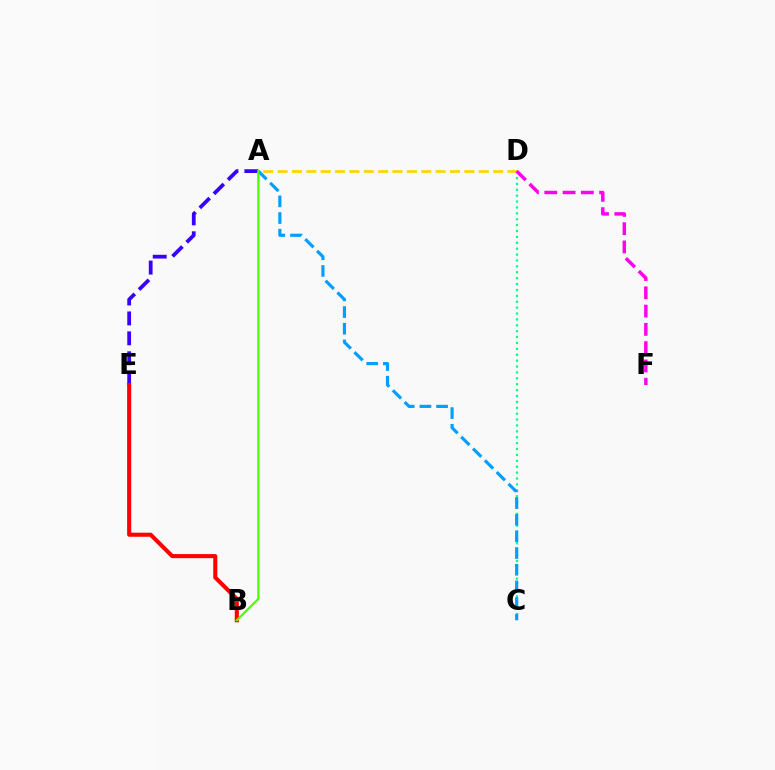{('C', 'D'): [{'color': '#00ff86', 'line_style': 'dotted', 'thickness': 1.6}], ('A', 'E'): [{'color': '#3700ff', 'line_style': 'dashed', 'thickness': 2.71}], ('A', 'D'): [{'color': '#ffd500', 'line_style': 'dashed', 'thickness': 1.95}], ('A', 'C'): [{'color': '#009eff', 'line_style': 'dashed', 'thickness': 2.27}], ('D', 'F'): [{'color': '#ff00ed', 'line_style': 'dashed', 'thickness': 2.48}], ('B', 'E'): [{'color': '#ff0000', 'line_style': 'solid', 'thickness': 2.94}], ('A', 'B'): [{'color': '#4fff00', 'line_style': 'solid', 'thickness': 1.61}]}